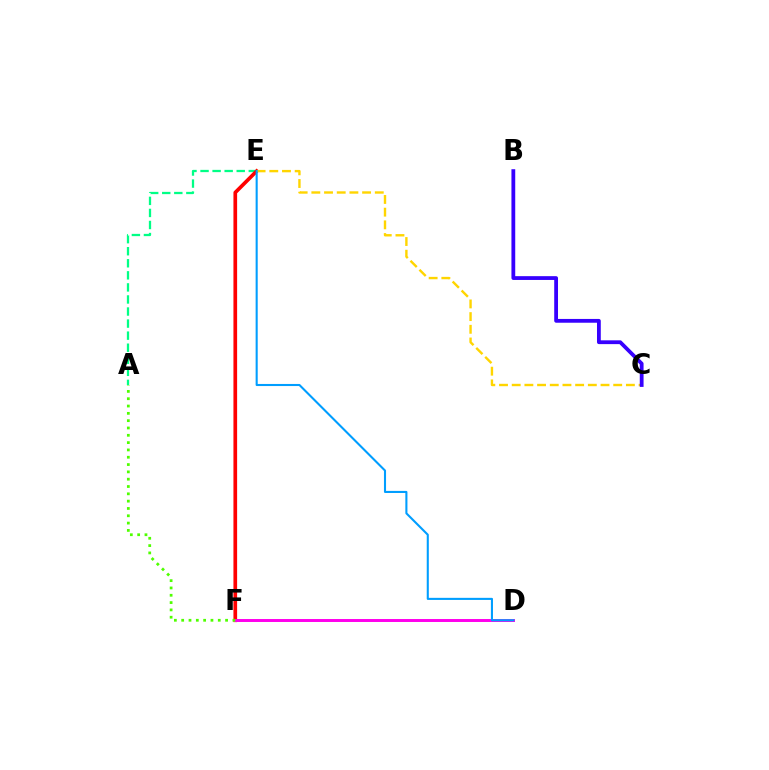{('A', 'E'): [{'color': '#00ff86', 'line_style': 'dashed', 'thickness': 1.64}], ('E', 'F'): [{'color': '#ff0000', 'line_style': 'solid', 'thickness': 2.65}], ('D', 'F'): [{'color': '#ff00ed', 'line_style': 'solid', 'thickness': 2.13}], ('C', 'E'): [{'color': '#ffd500', 'line_style': 'dashed', 'thickness': 1.72}], ('B', 'C'): [{'color': '#3700ff', 'line_style': 'solid', 'thickness': 2.73}], ('D', 'E'): [{'color': '#009eff', 'line_style': 'solid', 'thickness': 1.5}], ('A', 'F'): [{'color': '#4fff00', 'line_style': 'dotted', 'thickness': 1.99}]}